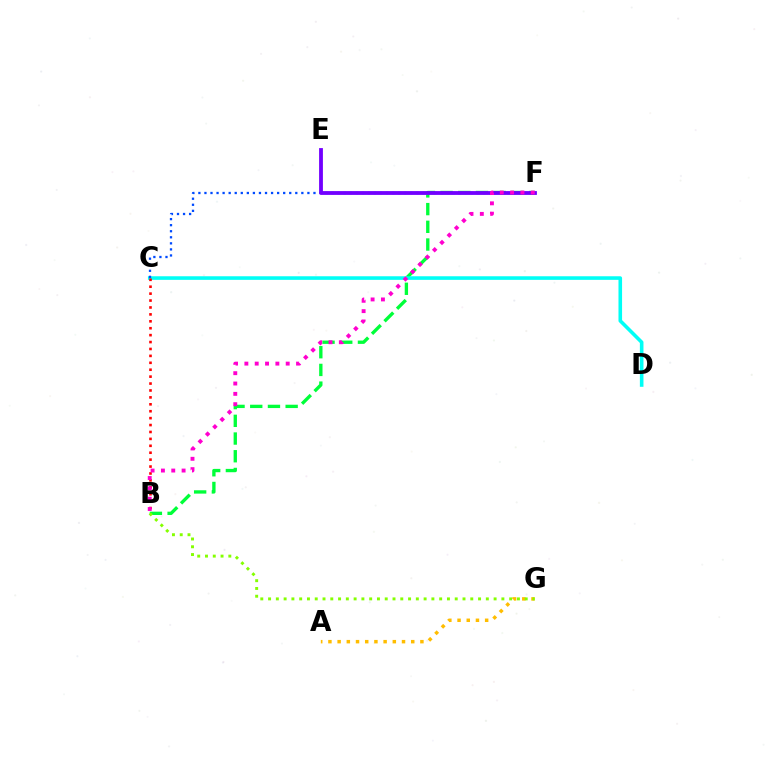{('B', 'F'): [{'color': '#00ff39', 'line_style': 'dashed', 'thickness': 2.41}, {'color': '#ff00cf', 'line_style': 'dotted', 'thickness': 2.81}], ('C', 'D'): [{'color': '#00fff6', 'line_style': 'solid', 'thickness': 2.59}], ('C', 'F'): [{'color': '#004bff', 'line_style': 'dotted', 'thickness': 1.65}], ('A', 'G'): [{'color': '#ffbd00', 'line_style': 'dotted', 'thickness': 2.5}], ('B', 'G'): [{'color': '#84ff00', 'line_style': 'dotted', 'thickness': 2.11}], ('E', 'F'): [{'color': '#7200ff', 'line_style': 'solid', 'thickness': 2.74}], ('B', 'C'): [{'color': '#ff0000', 'line_style': 'dotted', 'thickness': 1.88}]}